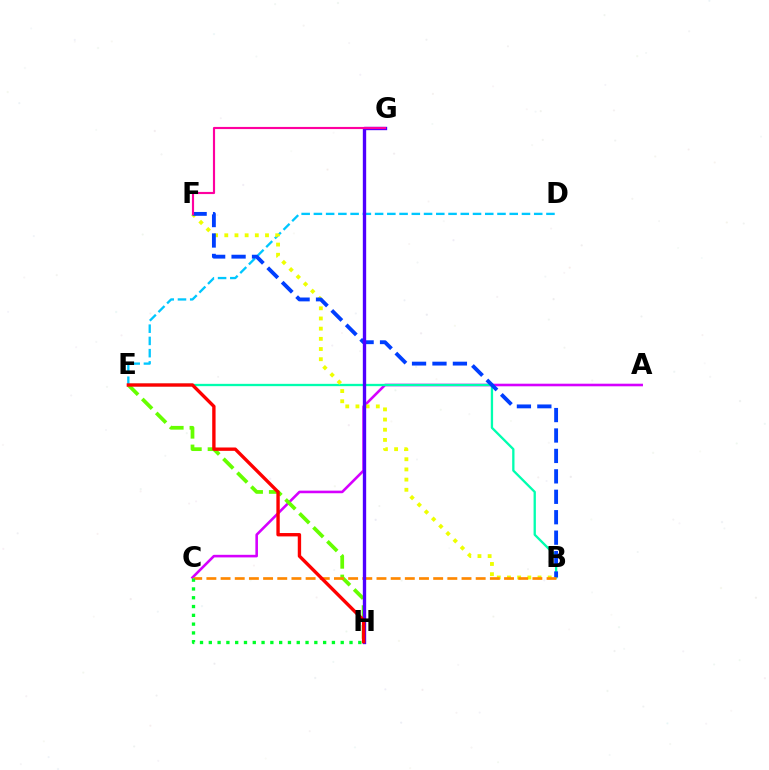{('D', 'E'): [{'color': '#00c7ff', 'line_style': 'dashed', 'thickness': 1.66}], ('A', 'C'): [{'color': '#d600ff', 'line_style': 'solid', 'thickness': 1.87}], ('B', 'E'): [{'color': '#00ffaf', 'line_style': 'solid', 'thickness': 1.66}], ('E', 'H'): [{'color': '#66ff00', 'line_style': 'dashed', 'thickness': 2.68}, {'color': '#ff0000', 'line_style': 'solid', 'thickness': 2.42}], ('B', 'F'): [{'color': '#eeff00', 'line_style': 'dotted', 'thickness': 2.77}, {'color': '#003fff', 'line_style': 'dashed', 'thickness': 2.78}], ('B', 'C'): [{'color': '#ff8800', 'line_style': 'dashed', 'thickness': 1.93}], ('G', 'H'): [{'color': '#4f00ff', 'line_style': 'solid', 'thickness': 2.41}], ('C', 'H'): [{'color': '#00ff27', 'line_style': 'dotted', 'thickness': 2.39}], ('F', 'G'): [{'color': '#ff00a0', 'line_style': 'solid', 'thickness': 1.55}]}